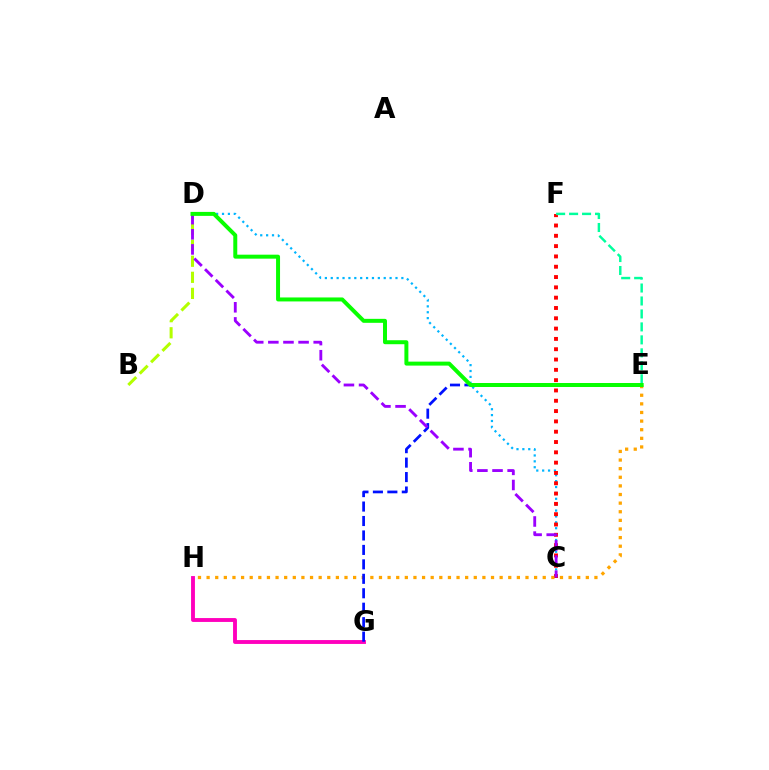{('C', 'D'): [{'color': '#00b5ff', 'line_style': 'dotted', 'thickness': 1.6}, {'color': '#9b00ff', 'line_style': 'dashed', 'thickness': 2.05}], ('G', 'H'): [{'color': '#ff00bd', 'line_style': 'solid', 'thickness': 2.79}], ('B', 'D'): [{'color': '#b3ff00', 'line_style': 'dashed', 'thickness': 2.18}], ('C', 'F'): [{'color': '#ff0000', 'line_style': 'dotted', 'thickness': 2.8}], ('E', 'H'): [{'color': '#ffa500', 'line_style': 'dotted', 'thickness': 2.34}], ('E', 'G'): [{'color': '#0010ff', 'line_style': 'dashed', 'thickness': 1.96}], ('E', 'F'): [{'color': '#00ff9d', 'line_style': 'dashed', 'thickness': 1.76}], ('D', 'E'): [{'color': '#08ff00', 'line_style': 'solid', 'thickness': 2.86}]}